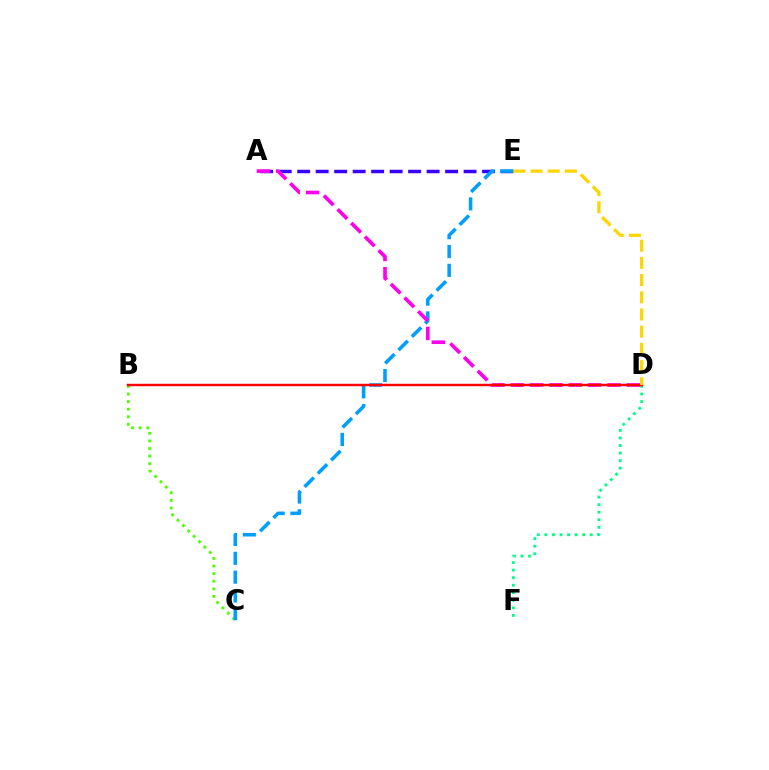{('B', 'C'): [{'color': '#4fff00', 'line_style': 'dotted', 'thickness': 2.06}], ('A', 'E'): [{'color': '#3700ff', 'line_style': 'dashed', 'thickness': 2.51}], ('C', 'E'): [{'color': '#009eff', 'line_style': 'dashed', 'thickness': 2.56}], ('D', 'F'): [{'color': '#00ff86', 'line_style': 'dotted', 'thickness': 2.05}], ('A', 'D'): [{'color': '#ff00ed', 'line_style': 'dashed', 'thickness': 2.63}], ('B', 'D'): [{'color': '#ff0000', 'line_style': 'solid', 'thickness': 1.75}], ('D', 'E'): [{'color': '#ffd500', 'line_style': 'dashed', 'thickness': 2.34}]}